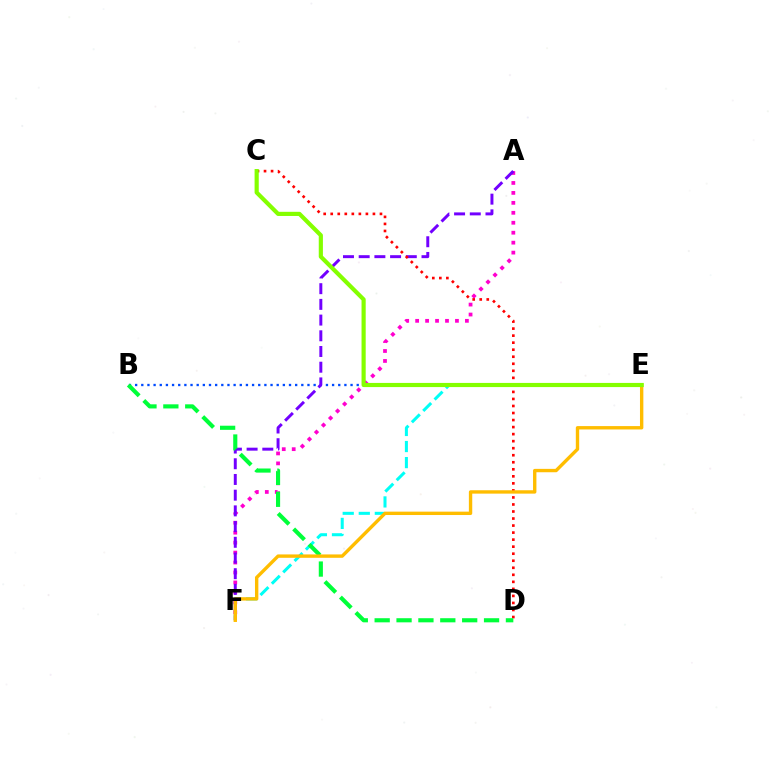{('E', 'F'): [{'color': '#00fff6', 'line_style': 'dashed', 'thickness': 2.18}, {'color': '#ffbd00', 'line_style': 'solid', 'thickness': 2.43}], ('A', 'F'): [{'color': '#ff00cf', 'line_style': 'dotted', 'thickness': 2.7}, {'color': '#7200ff', 'line_style': 'dashed', 'thickness': 2.13}], ('B', 'E'): [{'color': '#004bff', 'line_style': 'dotted', 'thickness': 1.67}], ('C', 'D'): [{'color': '#ff0000', 'line_style': 'dotted', 'thickness': 1.91}], ('B', 'D'): [{'color': '#00ff39', 'line_style': 'dashed', 'thickness': 2.97}], ('C', 'E'): [{'color': '#84ff00', 'line_style': 'solid', 'thickness': 2.99}]}